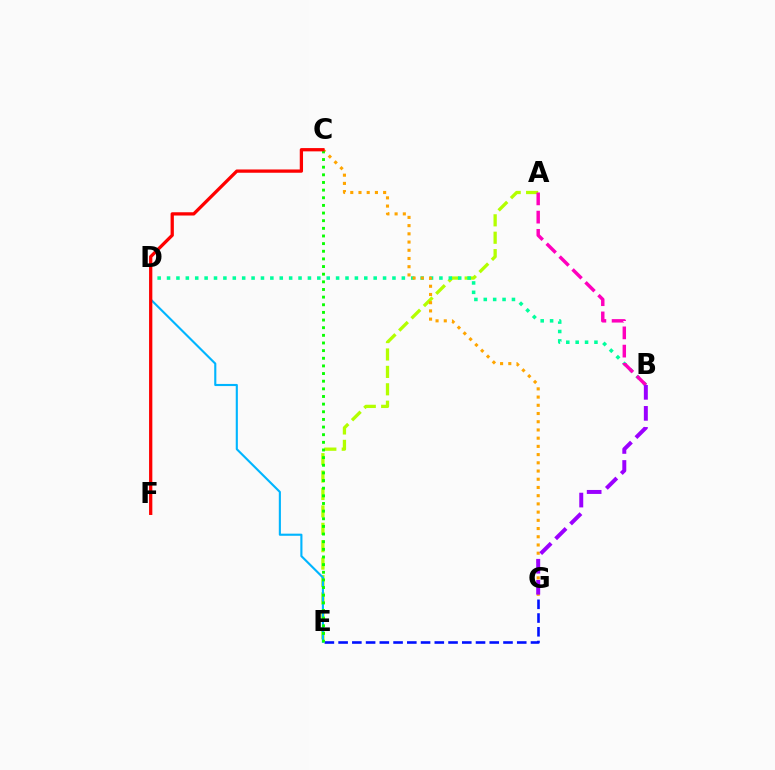{('E', 'G'): [{'color': '#0010ff', 'line_style': 'dashed', 'thickness': 1.87}], ('A', 'E'): [{'color': '#b3ff00', 'line_style': 'dashed', 'thickness': 2.37}], ('B', 'D'): [{'color': '#00ff9d', 'line_style': 'dotted', 'thickness': 2.55}], ('C', 'G'): [{'color': '#ffa500', 'line_style': 'dotted', 'thickness': 2.23}], ('D', 'E'): [{'color': '#00b5ff', 'line_style': 'solid', 'thickness': 1.53}], ('A', 'B'): [{'color': '#ff00bd', 'line_style': 'dashed', 'thickness': 2.48}], ('C', 'E'): [{'color': '#08ff00', 'line_style': 'dotted', 'thickness': 2.08}], ('C', 'F'): [{'color': '#ff0000', 'line_style': 'solid', 'thickness': 2.36}], ('B', 'G'): [{'color': '#9b00ff', 'line_style': 'dashed', 'thickness': 2.86}]}